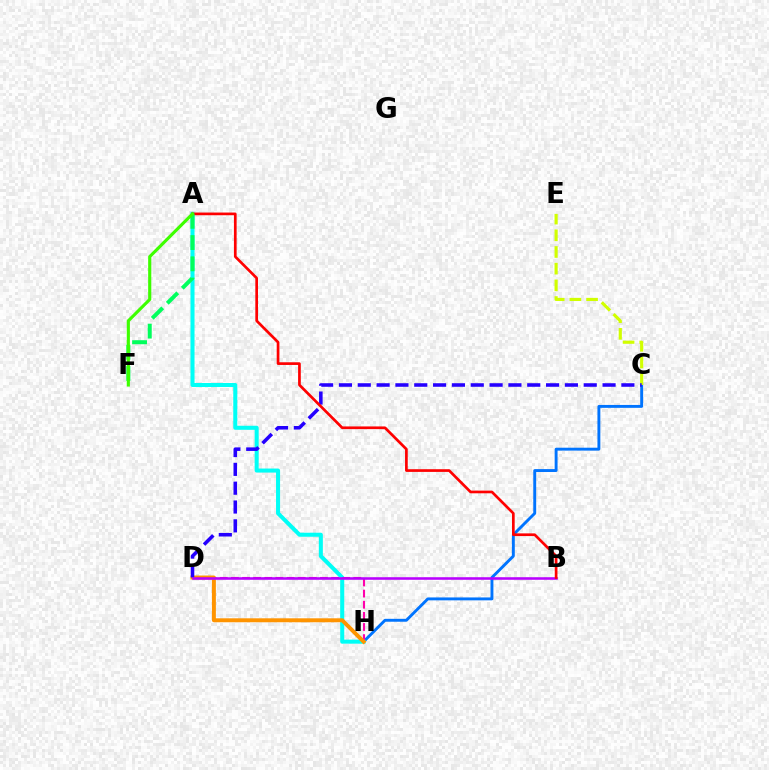{('C', 'H'): [{'color': '#0074ff', 'line_style': 'solid', 'thickness': 2.09}], ('A', 'H'): [{'color': '#00fff6', 'line_style': 'solid', 'thickness': 2.91}], ('D', 'H'): [{'color': '#ff00ac', 'line_style': 'dashed', 'thickness': 1.51}, {'color': '#ff9400', 'line_style': 'solid', 'thickness': 2.85}], ('C', 'E'): [{'color': '#d1ff00', 'line_style': 'dashed', 'thickness': 2.27}], ('C', 'D'): [{'color': '#2500ff', 'line_style': 'dashed', 'thickness': 2.56}], ('B', 'D'): [{'color': '#b900ff', 'line_style': 'solid', 'thickness': 1.84}], ('A', 'B'): [{'color': '#ff0000', 'line_style': 'solid', 'thickness': 1.94}], ('A', 'F'): [{'color': '#00ff5c', 'line_style': 'dashed', 'thickness': 2.89}, {'color': '#3dff00', 'line_style': 'solid', 'thickness': 2.25}]}